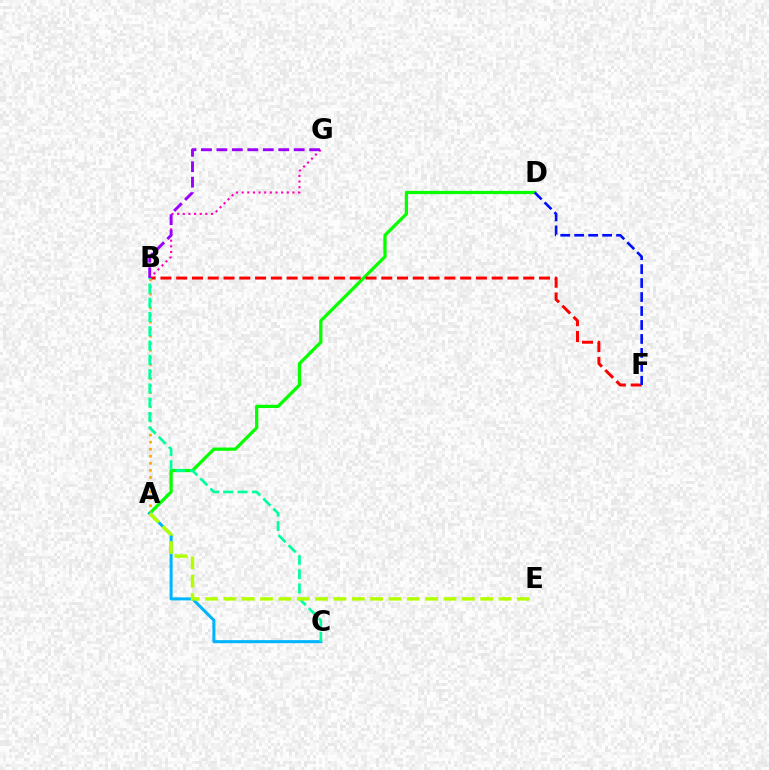{('A', 'D'): [{'color': '#08ff00', 'line_style': 'solid', 'thickness': 2.34}], ('B', 'F'): [{'color': '#ff0000', 'line_style': 'dashed', 'thickness': 2.14}], ('B', 'G'): [{'color': '#ff00bd', 'line_style': 'dotted', 'thickness': 1.53}, {'color': '#9b00ff', 'line_style': 'dashed', 'thickness': 2.1}], ('A', 'B'): [{'color': '#ffa500', 'line_style': 'dotted', 'thickness': 1.92}], ('A', 'C'): [{'color': '#00b5ff', 'line_style': 'solid', 'thickness': 2.18}], ('B', 'C'): [{'color': '#00ff9d', 'line_style': 'dashed', 'thickness': 1.94}], ('A', 'E'): [{'color': '#b3ff00', 'line_style': 'dashed', 'thickness': 2.49}], ('D', 'F'): [{'color': '#0010ff', 'line_style': 'dashed', 'thickness': 1.9}]}